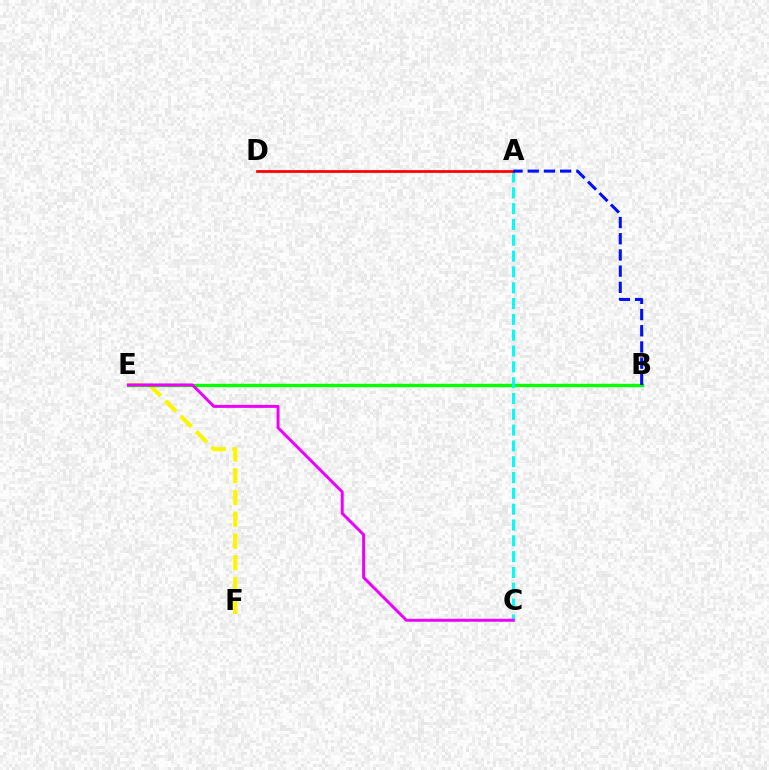{('E', 'F'): [{'color': '#fcf500', 'line_style': 'dashed', 'thickness': 2.96}], ('B', 'E'): [{'color': '#08ff00', 'line_style': 'solid', 'thickness': 2.42}], ('A', 'C'): [{'color': '#00fff6', 'line_style': 'dashed', 'thickness': 2.15}], ('A', 'D'): [{'color': '#ff0000', 'line_style': 'solid', 'thickness': 1.97}], ('C', 'E'): [{'color': '#ee00ff', 'line_style': 'solid', 'thickness': 2.13}], ('A', 'B'): [{'color': '#0010ff', 'line_style': 'dashed', 'thickness': 2.2}]}